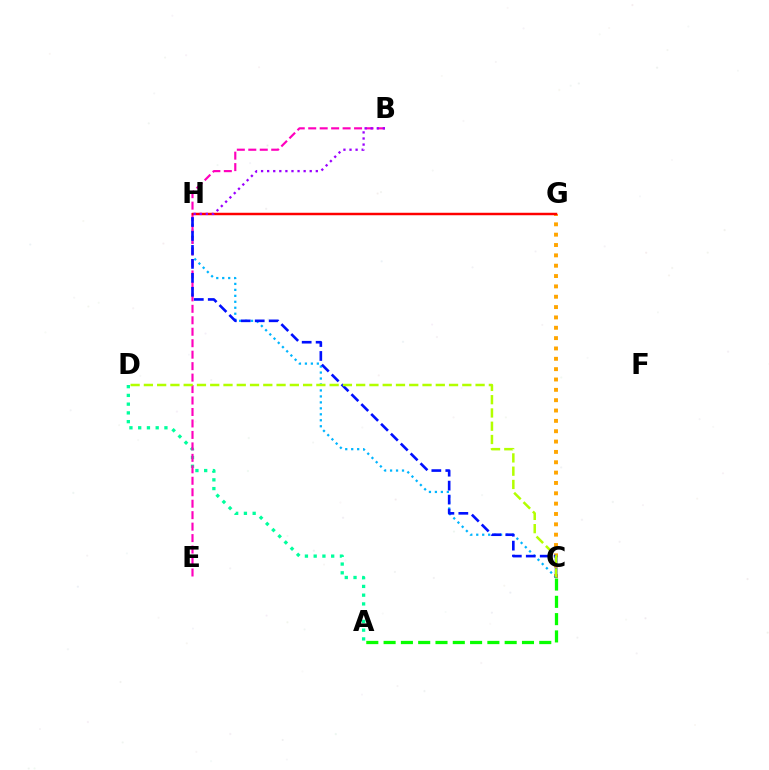{('A', 'D'): [{'color': '#00ff9d', 'line_style': 'dotted', 'thickness': 2.38}], ('C', 'G'): [{'color': '#ffa500', 'line_style': 'dotted', 'thickness': 2.81}], ('A', 'C'): [{'color': '#08ff00', 'line_style': 'dashed', 'thickness': 2.35}], ('C', 'H'): [{'color': '#00b5ff', 'line_style': 'dotted', 'thickness': 1.62}, {'color': '#0010ff', 'line_style': 'dashed', 'thickness': 1.9}], ('B', 'E'): [{'color': '#ff00bd', 'line_style': 'dashed', 'thickness': 1.56}], ('G', 'H'): [{'color': '#ff0000', 'line_style': 'solid', 'thickness': 1.78}], ('B', 'H'): [{'color': '#9b00ff', 'line_style': 'dotted', 'thickness': 1.65}], ('C', 'D'): [{'color': '#b3ff00', 'line_style': 'dashed', 'thickness': 1.8}]}